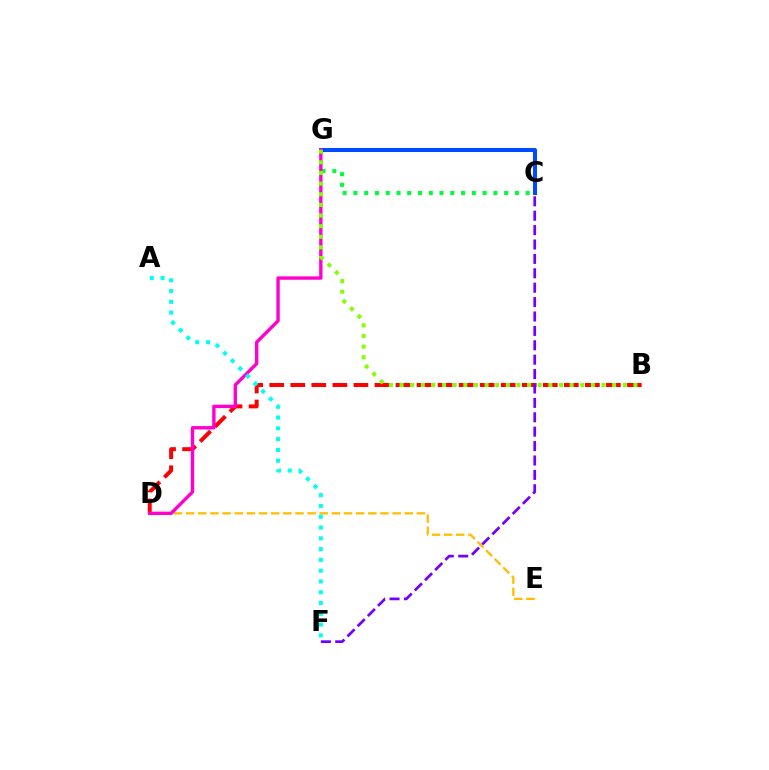{('B', 'D'): [{'color': '#ff0000', 'line_style': 'dashed', 'thickness': 2.86}], ('C', 'F'): [{'color': '#7200ff', 'line_style': 'dashed', 'thickness': 1.96}], ('C', 'G'): [{'color': '#004bff', 'line_style': 'solid', 'thickness': 2.9}, {'color': '#00ff39', 'line_style': 'dotted', 'thickness': 2.93}], ('D', 'E'): [{'color': '#ffbd00', 'line_style': 'dashed', 'thickness': 1.65}], ('D', 'G'): [{'color': '#ff00cf', 'line_style': 'solid', 'thickness': 2.43}], ('B', 'G'): [{'color': '#84ff00', 'line_style': 'dotted', 'thickness': 2.89}], ('A', 'F'): [{'color': '#00fff6', 'line_style': 'dotted', 'thickness': 2.93}]}